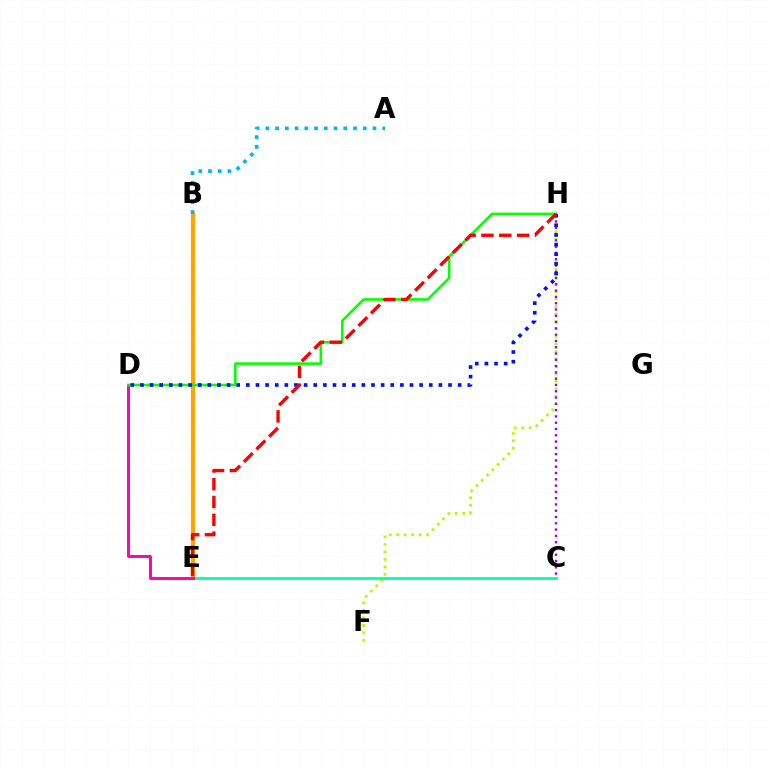{('F', 'H'): [{'color': '#b3ff00', 'line_style': 'dotted', 'thickness': 2.03}], ('C', 'E'): [{'color': '#00ff9d', 'line_style': 'solid', 'thickness': 1.96}], ('B', 'E'): [{'color': '#ffa500', 'line_style': 'solid', 'thickness': 3.0}], ('D', 'E'): [{'color': '#ff00bd', 'line_style': 'solid', 'thickness': 2.13}], ('C', 'H'): [{'color': '#9b00ff', 'line_style': 'dotted', 'thickness': 1.71}], ('D', 'H'): [{'color': '#08ff00', 'line_style': 'solid', 'thickness': 1.87}, {'color': '#0010ff', 'line_style': 'dotted', 'thickness': 2.62}], ('A', 'B'): [{'color': '#00b5ff', 'line_style': 'dotted', 'thickness': 2.65}], ('E', 'H'): [{'color': '#ff0000', 'line_style': 'dashed', 'thickness': 2.42}]}